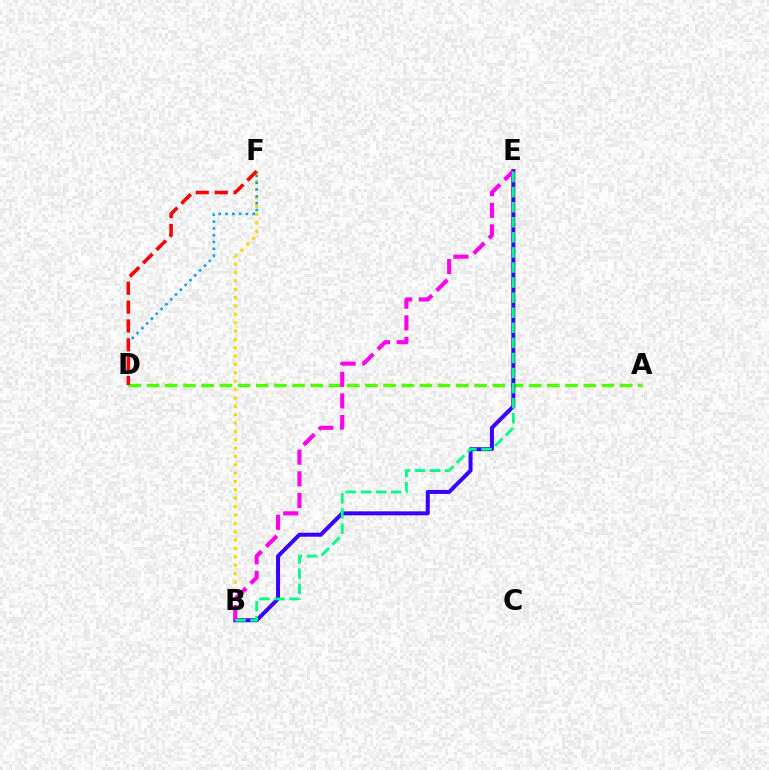{('A', 'D'): [{'color': '#4fff00', 'line_style': 'dashed', 'thickness': 2.47}], ('B', 'F'): [{'color': '#ffd500', 'line_style': 'dotted', 'thickness': 2.27}], ('B', 'E'): [{'color': '#3700ff', 'line_style': 'solid', 'thickness': 2.87}, {'color': '#ff00ed', 'line_style': 'dashed', 'thickness': 2.94}, {'color': '#00ff86', 'line_style': 'dashed', 'thickness': 2.05}], ('D', 'F'): [{'color': '#009eff', 'line_style': 'dotted', 'thickness': 1.85}, {'color': '#ff0000', 'line_style': 'dashed', 'thickness': 2.56}]}